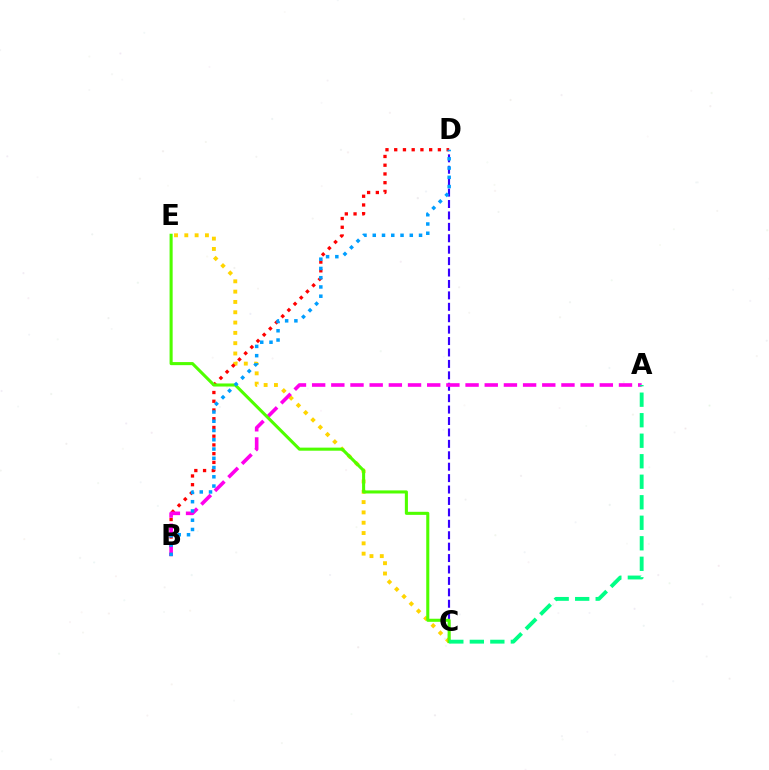{('C', 'E'): [{'color': '#ffd500', 'line_style': 'dotted', 'thickness': 2.8}, {'color': '#4fff00', 'line_style': 'solid', 'thickness': 2.21}], ('C', 'D'): [{'color': '#3700ff', 'line_style': 'dashed', 'thickness': 1.55}], ('B', 'D'): [{'color': '#ff0000', 'line_style': 'dotted', 'thickness': 2.37}, {'color': '#009eff', 'line_style': 'dotted', 'thickness': 2.52}], ('A', 'B'): [{'color': '#ff00ed', 'line_style': 'dashed', 'thickness': 2.61}], ('A', 'C'): [{'color': '#00ff86', 'line_style': 'dashed', 'thickness': 2.79}]}